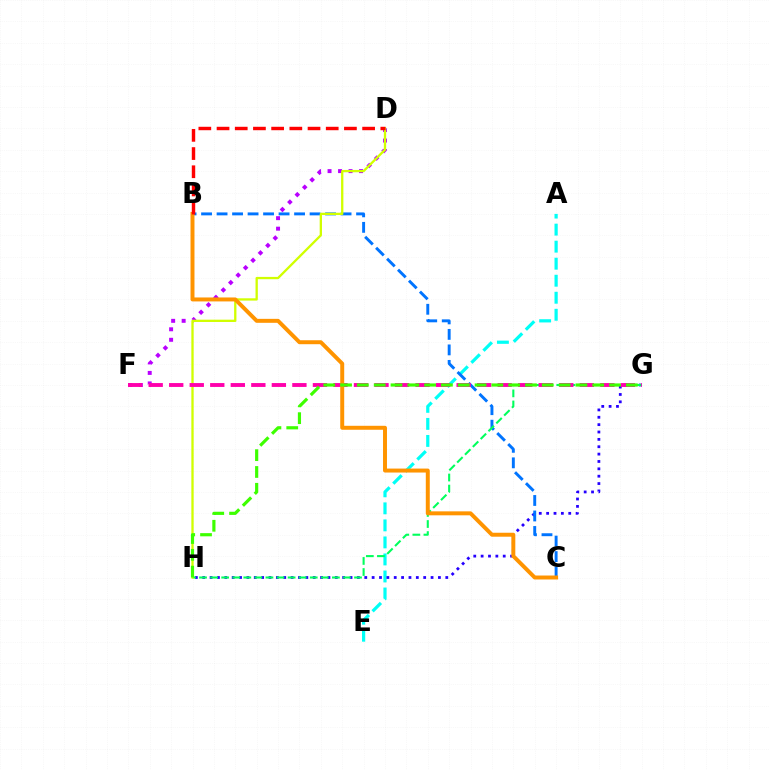{('A', 'E'): [{'color': '#00fff6', 'line_style': 'dashed', 'thickness': 2.31}], ('G', 'H'): [{'color': '#2500ff', 'line_style': 'dotted', 'thickness': 2.0}, {'color': '#00ff5c', 'line_style': 'dashed', 'thickness': 1.5}, {'color': '#3dff00', 'line_style': 'dashed', 'thickness': 2.28}], ('B', 'C'): [{'color': '#0074ff', 'line_style': 'dashed', 'thickness': 2.11}, {'color': '#ff9400', 'line_style': 'solid', 'thickness': 2.85}], ('D', 'F'): [{'color': '#b900ff', 'line_style': 'dotted', 'thickness': 2.85}], ('D', 'H'): [{'color': '#d1ff00', 'line_style': 'solid', 'thickness': 1.66}], ('F', 'G'): [{'color': '#ff00ac', 'line_style': 'dashed', 'thickness': 2.79}], ('B', 'D'): [{'color': '#ff0000', 'line_style': 'dashed', 'thickness': 2.47}]}